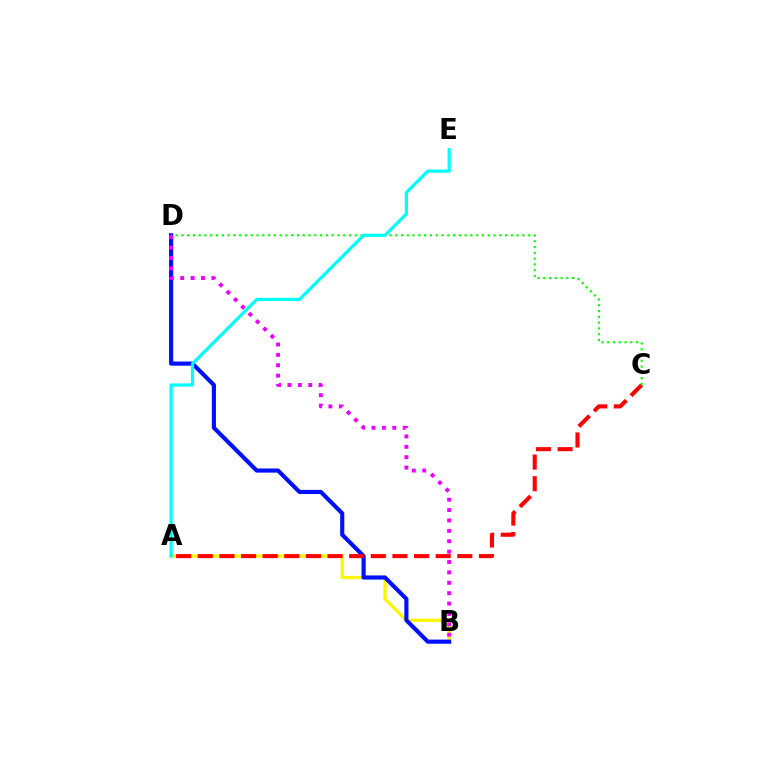{('A', 'B'): [{'color': '#fcf500', 'line_style': 'solid', 'thickness': 2.34}], ('B', 'D'): [{'color': '#0010ff', 'line_style': 'solid', 'thickness': 2.98}, {'color': '#ee00ff', 'line_style': 'dotted', 'thickness': 2.82}], ('A', 'C'): [{'color': '#ff0000', 'line_style': 'dashed', 'thickness': 2.94}], ('C', 'D'): [{'color': '#08ff00', 'line_style': 'dotted', 'thickness': 1.57}], ('A', 'E'): [{'color': '#00fff6', 'line_style': 'solid', 'thickness': 2.31}]}